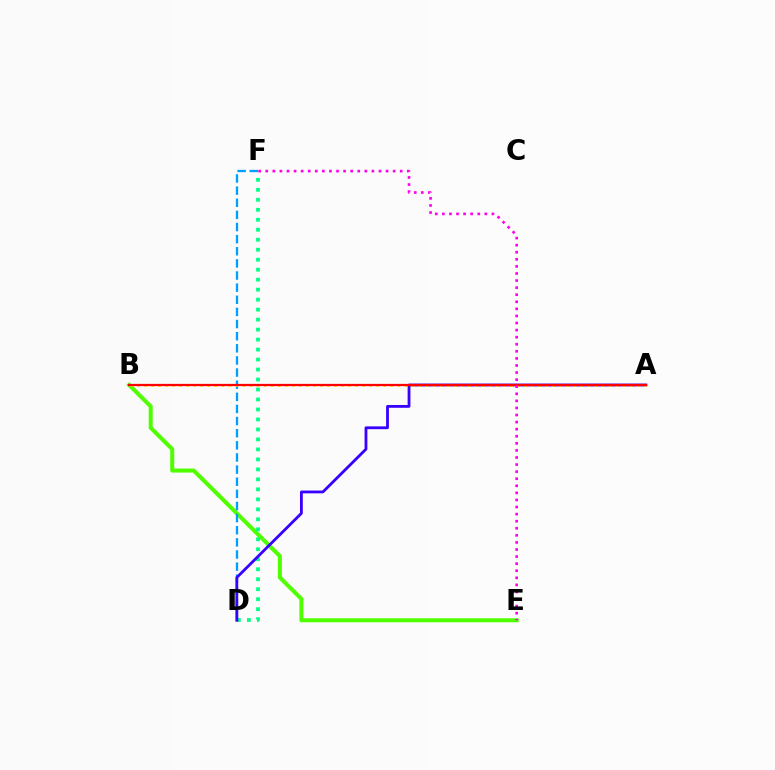{('B', 'E'): [{'color': '#4fff00', 'line_style': 'solid', 'thickness': 2.88}], ('D', 'F'): [{'color': '#00ff86', 'line_style': 'dotted', 'thickness': 2.71}, {'color': '#009eff', 'line_style': 'dashed', 'thickness': 1.65}], ('A', 'D'): [{'color': '#3700ff', 'line_style': 'solid', 'thickness': 2.02}], ('A', 'B'): [{'color': '#ffd500', 'line_style': 'dotted', 'thickness': 1.91}, {'color': '#ff0000', 'line_style': 'solid', 'thickness': 1.61}], ('E', 'F'): [{'color': '#ff00ed', 'line_style': 'dotted', 'thickness': 1.92}]}